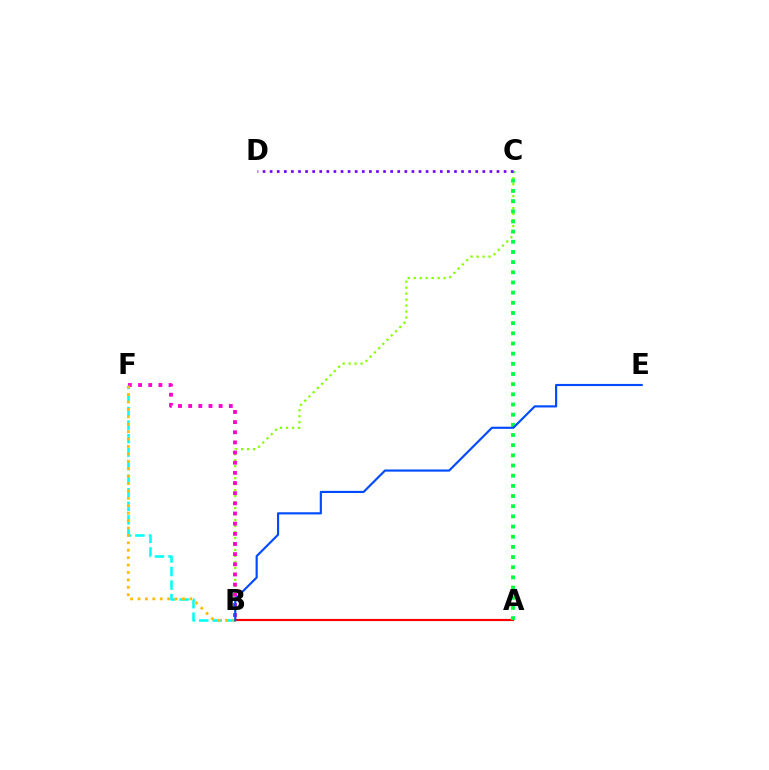{('B', 'C'): [{'color': '#84ff00', 'line_style': 'dotted', 'thickness': 1.62}], ('B', 'F'): [{'color': '#ff00cf', 'line_style': 'dotted', 'thickness': 2.76}, {'color': '#00fff6', 'line_style': 'dashed', 'thickness': 1.84}, {'color': '#ffbd00', 'line_style': 'dotted', 'thickness': 2.01}], ('A', 'B'): [{'color': '#ff0000', 'line_style': 'solid', 'thickness': 1.55}], ('A', 'C'): [{'color': '#00ff39', 'line_style': 'dotted', 'thickness': 2.76}], ('B', 'E'): [{'color': '#004bff', 'line_style': 'solid', 'thickness': 1.55}], ('C', 'D'): [{'color': '#7200ff', 'line_style': 'dotted', 'thickness': 1.93}]}